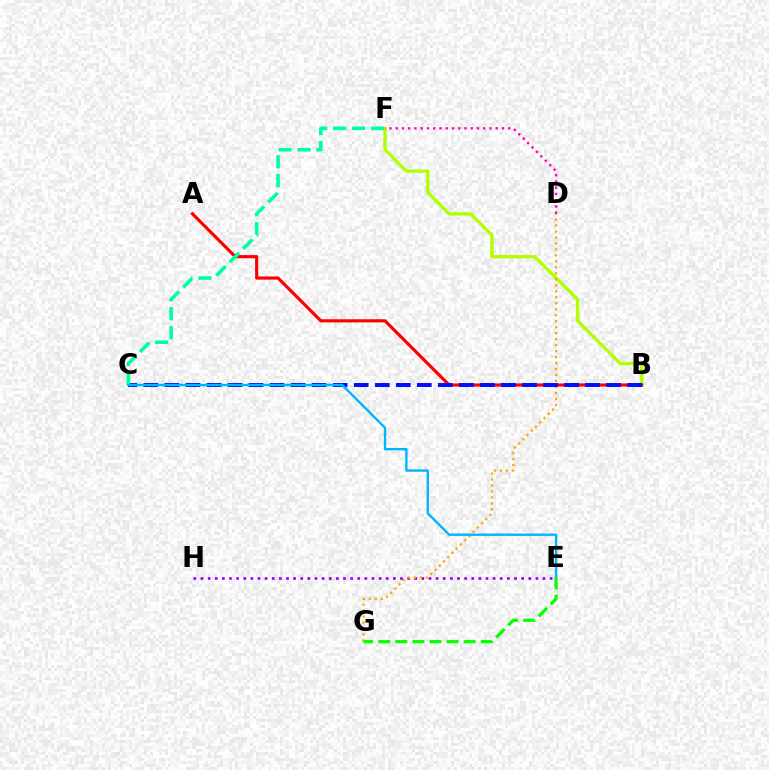{('B', 'F'): [{'color': '#b3ff00', 'line_style': 'solid', 'thickness': 2.42}], ('A', 'B'): [{'color': '#ff0000', 'line_style': 'solid', 'thickness': 2.27}], ('E', 'H'): [{'color': '#9b00ff', 'line_style': 'dotted', 'thickness': 1.94}], ('D', 'G'): [{'color': '#ffa500', 'line_style': 'dotted', 'thickness': 1.63}], ('B', 'C'): [{'color': '#0010ff', 'line_style': 'dashed', 'thickness': 2.86}], ('C', 'F'): [{'color': '#00ff9d', 'line_style': 'dashed', 'thickness': 2.58}], ('C', 'E'): [{'color': '#00b5ff', 'line_style': 'solid', 'thickness': 1.7}], ('D', 'F'): [{'color': '#ff00bd', 'line_style': 'dotted', 'thickness': 1.7}], ('E', 'G'): [{'color': '#08ff00', 'line_style': 'dashed', 'thickness': 2.32}]}